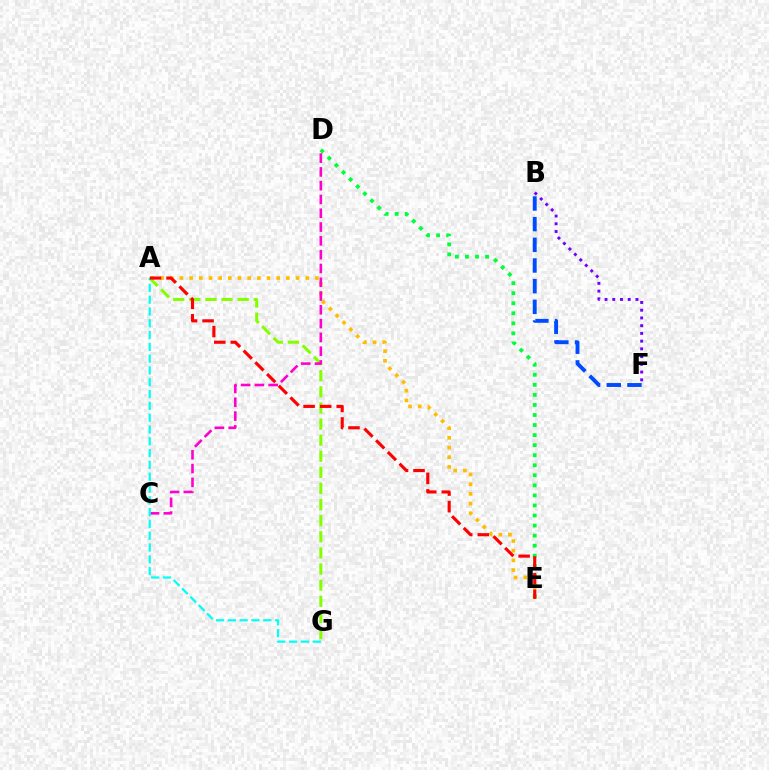{('A', 'E'): [{'color': '#ffbd00', 'line_style': 'dotted', 'thickness': 2.63}, {'color': '#ff0000', 'line_style': 'dashed', 'thickness': 2.25}], ('D', 'E'): [{'color': '#00ff39', 'line_style': 'dotted', 'thickness': 2.73}], ('A', 'G'): [{'color': '#84ff00', 'line_style': 'dashed', 'thickness': 2.19}, {'color': '#00fff6', 'line_style': 'dashed', 'thickness': 1.6}], ('C', 'D'): [{'color': '#ff00cf', 'line_style': 'dashed', 'thickness': 1.87}], ('B', 'F'): [{'color': '#7200ff', 'line_style': 'dotted', 'thickness': 2.1}, {'color': '#004bff', 'line_style': 'dashed', 'thickness': 2.81}]}